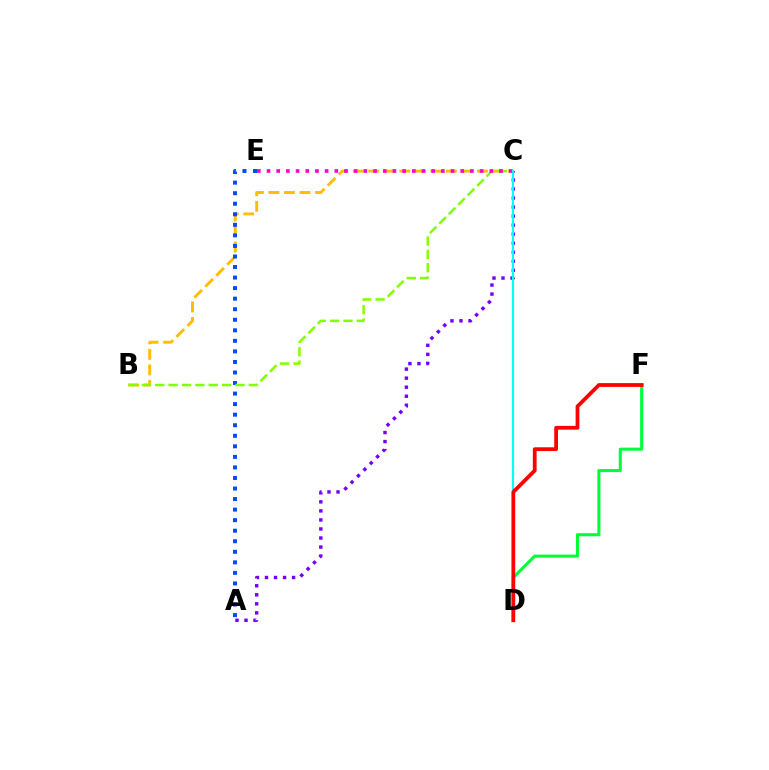{('B', 'C'): [{'color': '#ffbd00', 'line_style': 'dashed', 'thickness': 2.11}, {'color': '#84ff00', 'line_style': 'dashed', 'thickness': 1.82}], ('A', 'E'): [{'color': '#004bff', 'line_style': 'dotted', 'thickness': 2.87}], ('A', 'C'): [{'color': '#7200ff', 'line_style': 'dotted', 'thickness': 2.45}], ('C', 'E'): [{'color': '#ff00cf', 'line_style': 'dotted', 'thickness': 2.63}], ('D', 'F'): [{'color': '#00ff39', 'line_style': 'solid', 'thickness': 2.21}, {'color': '#ff0000', 'line_style': 'solid', 'thickness': 2.71}], ('C', 'D'): [{'color': '#00fff6', 'line_style': 'solid', 'thickness': 1.54}]}